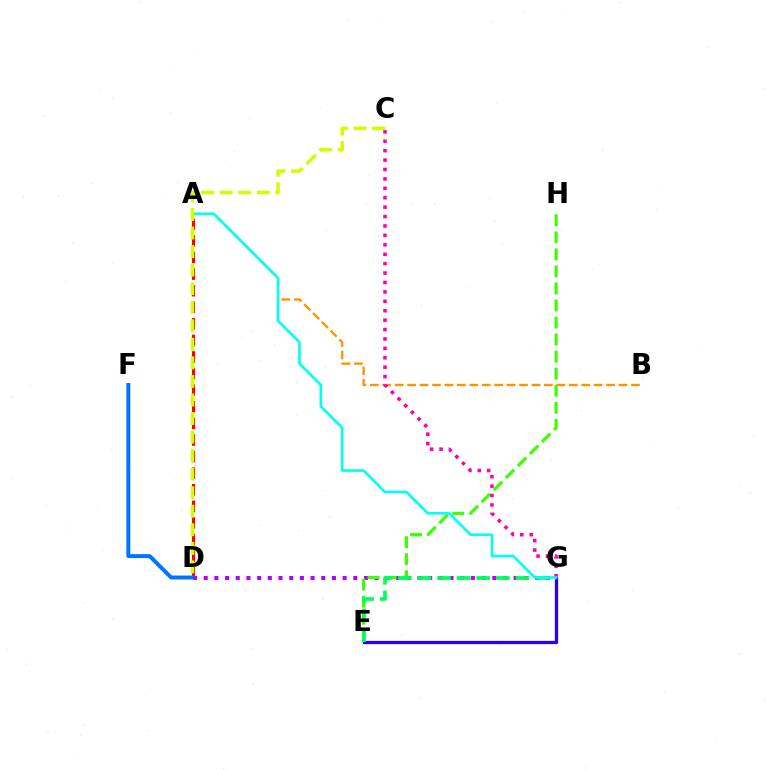{('D', 'G'): [{'color': '#b900ff', 'line_style': 'dotted', 'thickness': 2.9}], ('E', 'G'): [{'color': '#2500ff', 'line_style': 'solid', 'thickness': 2.36}, {'color': '#00ff5c', 'line_style': 'dashed', 'thickness': 2.66}], ('A', 'D'): [{'color': '#ff0000', 'line_style': 'dashed', 'thickness': 2.25}], ('E', 'H'): [{'color': '#3dff00', 'line_style': 'dashed', 'thickness': 2.31}], ('D', 'F'): [{'color': '#0074ff', 'line_style': 'solid', 'thickness': 2.84}], ('A', 'B'): [{'color': '#ff9400', 'line_style': 'dashed', 'thickness': 1.69}], ('C', 'G'): [{'color': '#ff00ac', 'line_style': 'dotted', 'thickness': 2.56}], ('A', 'G'): [{'color': '#00fff6', 'line_style': 'solid', 'thickness': 1.88}], ('C', 'D'): [{'color': '#d1ff00', 'line_style': 'dashed', 'thickness': 2.52}]}